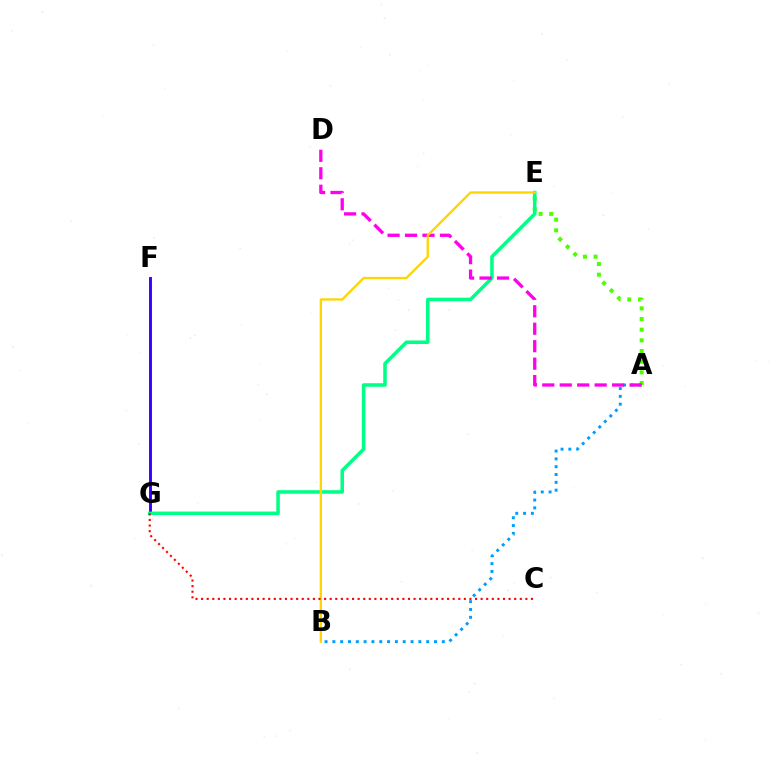{('F', 'G'): [{'color': '#3700ff', 'line_style': 'solid', 'thickness': 2.08}], ('A', 'E'): [{'color': '#4fff00', 'line_style': 'dotted', 'thickness': 2.9}], ('E', 'G'): [{'color': '#00ff86', 'line_style': 'solid', 'thickness': 2.55}], ('A', 'B'): [{'color': '#009eff', 'line_style': 'dotted', 'thickness': 2.12}], ('A', 'D'): [{'color': '#ff00ed', 'line_style': 'dashed', 'thickness': 2.37}], ('B', 'E'): [{'color': '#ffd500', 'line_style': 'solid', 'thickness': 1.68}], ('C', 'G'): [{'color': '#ff0000', 'line_style': 'dotted', 'thickness': 1.52}]}